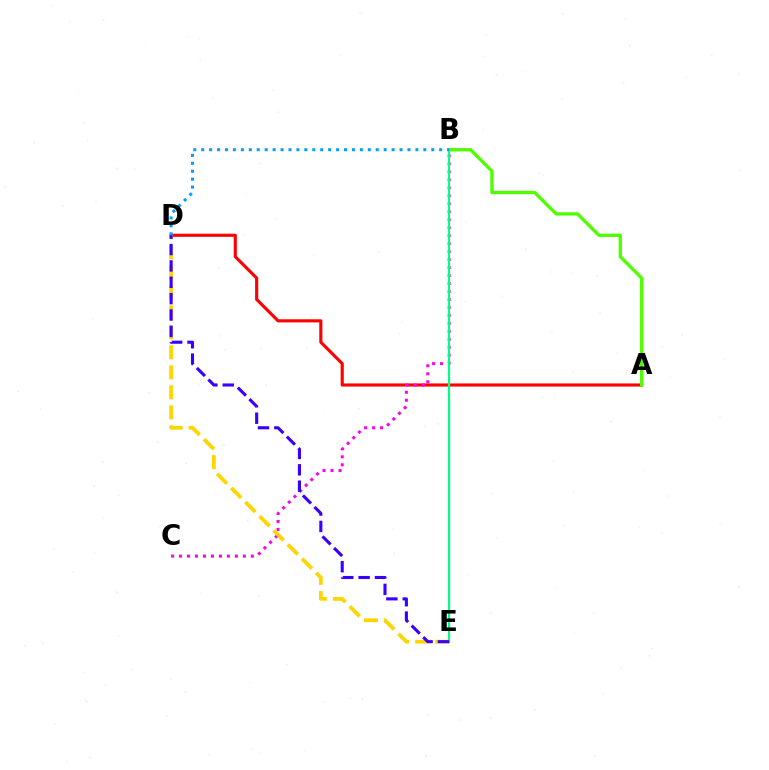{('A', 'D'): [{'color': '#ff0000', 'line_style': 'solid', 'thickness': 2.24}], ('B', 'C'): [{'color': '#ff00ed', 'line_style': 'dotted', 'thickness': 2.17}], ('B', 'E'): [{'color': '#00ff86', 'line_style': 'solid', 'thickness': 1.57}], ('D', 'E'): [{'color': '#ffd500', 'line_style': 'dashed', 'thickness': 2.72}, {'color': '#3700ff', 'line_style': 'dashed', 'thickness': 2.22}], ('A', 'B'): [{'color': '#4fff00', 'line_style': 'solid', 'thickness': 2.39}], ('B', 'D'): [{'color': '#009eff', 'line_style': 'dotted', 'thickness': 2.16}]}